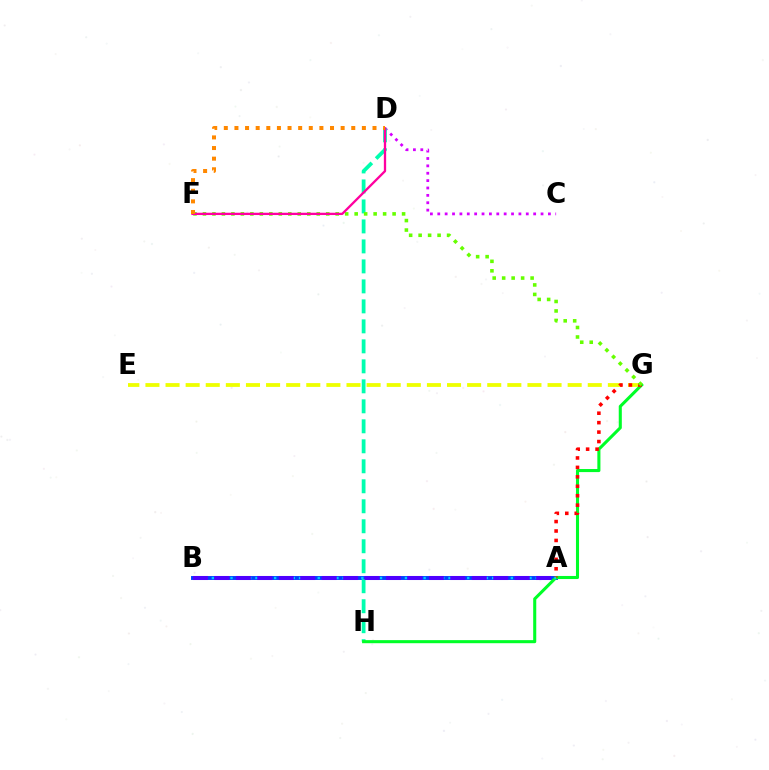{('C', 'D'): [{'color': '#d600ff', 'line_style': 'dotted', 'thickness': 2.0}], ('A', 'B'): [{'color': '#003fff', 'line_style': 'solid', 'thickness': 2.82}, {'color': '#00c7ff', 'line_style': 'dotted', 'thickness': 1.69}, {'color': '#4f00ff', 'line_style': 'dashed', 'thickness': 2.91}], ('E', 'G'): [{'color': '#eeff00', 'line_style': 'dashed', 'thickness': 2.73}], ('D', 'H'): [{'color': '#00ffaf', 'line_style': 'dashed', 'thickness': 2.72}], ('G', 'H'): [{'color': '#00ff27', 'line_style': 'solid', 'thickness': 2.21}], ('A', 'G'): [{'color': '#ff0000', 'line_style': 'dotted', 'thickness': 2.57}], ('F', 'G'): [{'color': '#66ff00', 'line_style': 'dotted', 'thickness': 2.58}], ('D', 'F'): [{'color': '#ff00a0', 'line_style': 'solid', 'thickness': 1.66}, {'color': '#ff8800', 'line_style': 'dotted', 'thickness': 2.89}]}